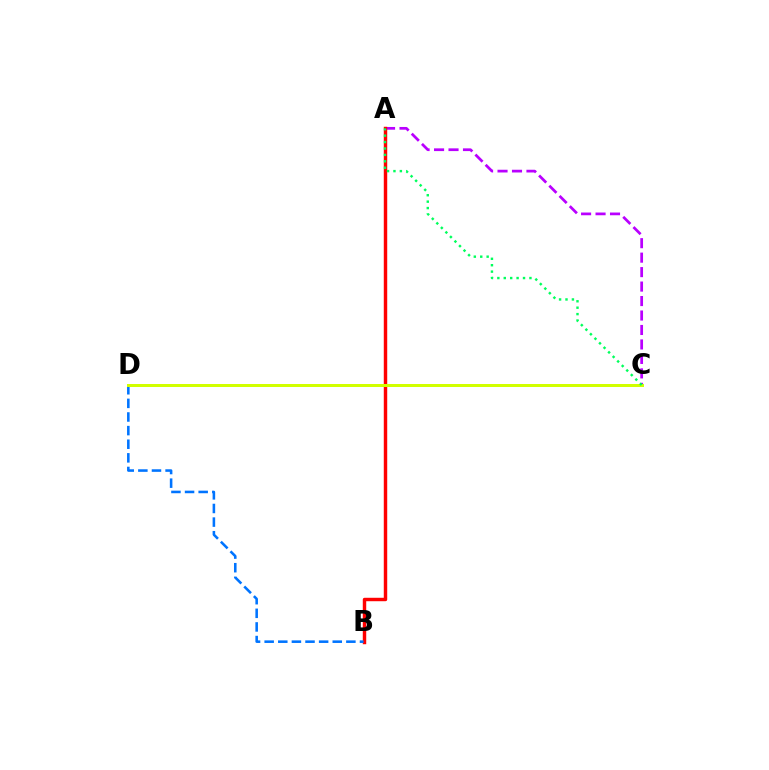{('A', 'C'): [{'color': '#b900ff', 'line_style': 'dashed', 'thickness': 1.97}, {'color': '#00ff5c', 'line_style': 'dotted', 'thickness': 1.74}], ('A', 'B'): [{'color': '#ff0000', 'line_style': 'solid', 'thickness': 2.47}], ('B', 'D'): [{'color': '#0074ff', 'line_style': 'dashed', 'thickness': 1.85}], ('C', 'D'): [{'color': '#d1ff00', 'line_style': 'solid', 'thickness': 2.16}]}